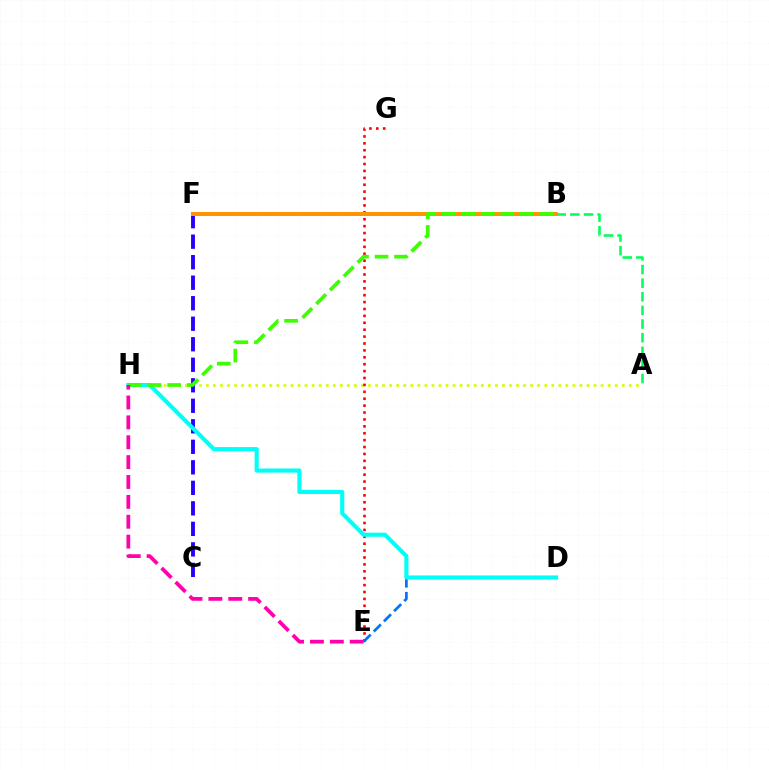{('A', 'H'): [{'color': '#d1ff00', 'line_style': 'dotted', 'thickness': 1.92}], ('E', 'G'): [{'color': '#ff0000', 'line_style': 'dotted', 'thickness': 1.88}], ('D', 'E'): [{'color': '#0074ff', 'line_style': 'dashed', 'thickness': 1.95}], ('C', 'F'): [{'color': '#2500ff', 'line_style': 'dashed', 'thickness': 2.79}], ('B', 'F'): [{'color': '#b900ff', 'line_style': 'solid', 'thickness': 1.6}, {'color': '#ff9400', 'line_style': 'solid', 'thickness': 2.89}], ('D', 'H'): [{'color': '#00fff6', 'line_style': 'solid', 'thickness': 2.96}], ('A', 'B'): [{'color': '#00ff5c', 'line_style': 'dashed', 'thickness': 1.85}], ('B', 'H'): [{'color': '#3dff00', 'line_style': 'dashed', 'thickness': 2.65}], ('E', 'H'): [{'color': '#ff00ac', 'line_style': 'dashed', 'thickness': 2.7}]}